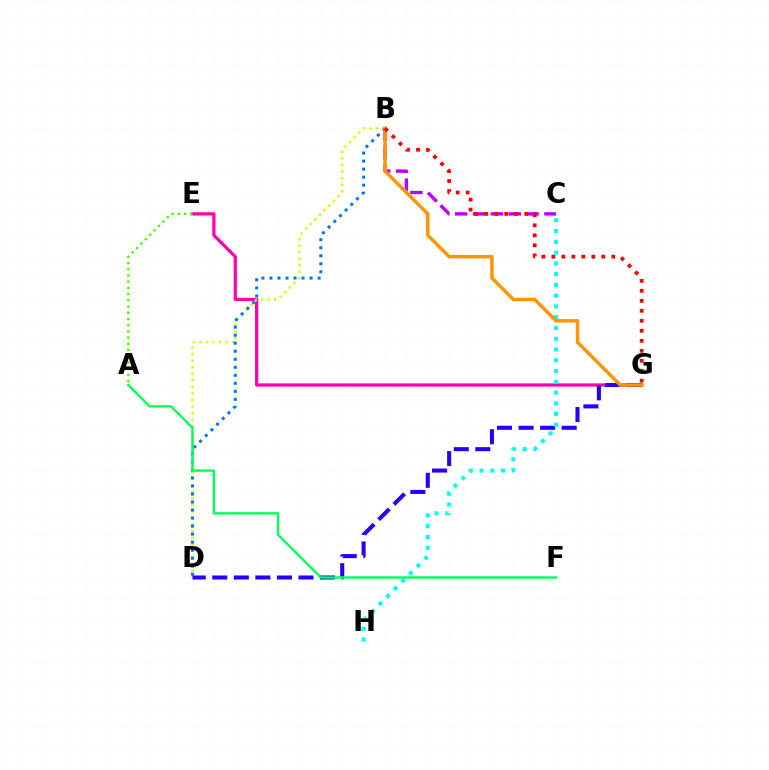{('B', 'C'): [{'color': '#b900ff', 'line_style': 'dashed', 'thickness': 2.43}], ('E', 'G'): [{'color': '#ff00ac', 'line_style': 'solid', 'thickness': 2.34}], ('B', 'D'): [{'color': '#d1ff00', 'line_style': 'dotted', 'thickness': 1.78}, {'color': '#0074ff', 'line_style': 'dotted', 'thickness': 2.18}], ('D', 'G'): [{'color': '#2500ff', 'line_style': 'dashed', 'thickness': 2.93}], ('C', 'H'): [{'color': '#00fff6', 'line_style': 'dotted', 'thickness': 2.93}], ('A', 'E'): [{'color': '#3dff00', 'line_style': 'dotted', 'thickness': 1.69}], ('B', 'G'): [{'color': '#ff9400', 'line_style': 'solid', 'thickness': 2.49}, {'color': '#ff0000', 'line_style': 'dotted', 'thickness': 2.71}], ('A', 'F'): [{'color': '#00ff5c', 'line_style': 'solid', 'thickness': 1.72}]}